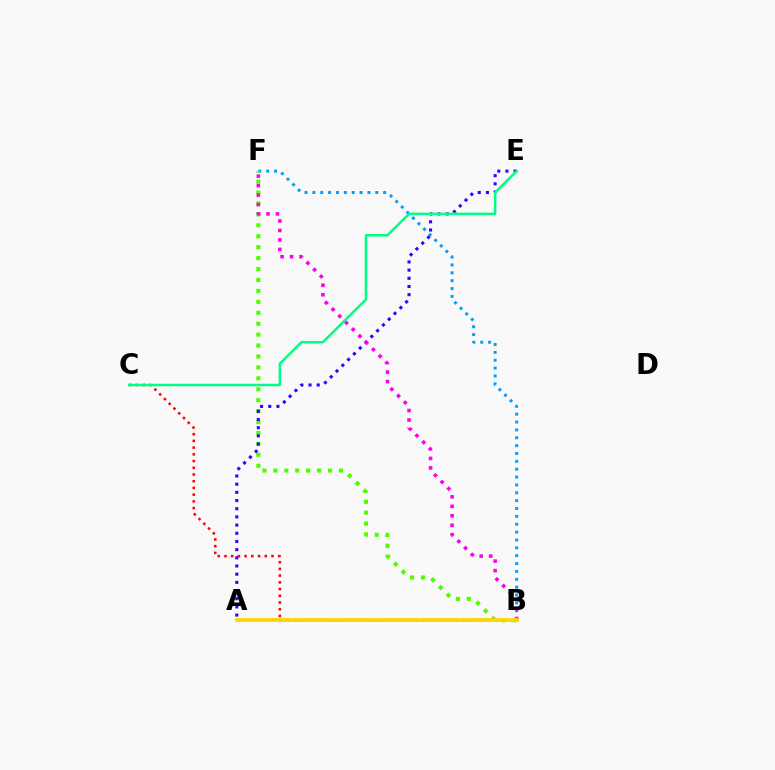{('B', 'F'): [{'color': '#009eff', 'line_style': 'dotted', 'thickness': 2.14}, {'color': '#4fff00', 'line_style': 'dotted', 'thickness': 2.97}, {'color': '#ff00ed', 'line_style': 'dotted', 'thickness': 2.57}], ('B', 'C'): [{'color': '#ff0000', 'line_style': 'dotted', 'thickness': 1.83}], ('A', 'E'): [{'color': '#3700ff', 'line_style': 'dotted', 'thickness': 2.22}], ('C', 'E'): [{'color': '#00ff86', 'line_style': 'solid', 'thickness': 1.81}], ('A', 'B'): [{'color': '#ffd500', 'line_style': 'solid', 'thickness': 2.69}]}